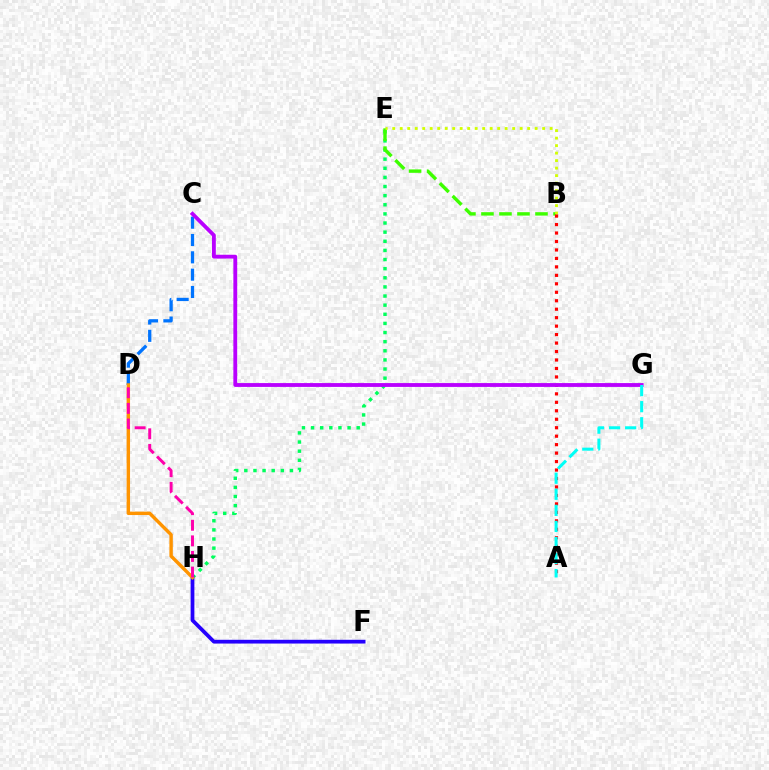{('C', 'D'): [{'color': '#0074ff', 'line_style': 'dashed', 'thickness': 2.35}], ('E', 'H'): [{'color': '#00ff5c', 'line_style': 'dotted', 'thickness': 2.48}], ('B', 'E'): [{'color': '#3dff00', 'line_style': 'dashed', 'thickness': 2.45}, {'color': '#d1ff00', 'line_style': 'dotted', 'thickness': 2.04}], ('F', 'H'): [{'color': '#2500ff', 'line_style': 'solid', 'thickness': 2.7}], ('A', 'B'): [{'color': '#ff0000', 'line_style': 'dotted', 'thickness': 2.3}], ('C', 'G'): [{'color': '#b900ff', 'line_style': 'solid', 'thickness': 2.76}], ('D', 'H'): [{'color': '#ff9400', 'line_style': 'solid', 'thickness': 2.46}, {'color': '#ff00ac', 'line_style': 'dashed', 'thickness': 2.12}], ('A', 'G'): [{'color': '#00fff6', 'line_style': 'dashed', 'thickness': 2.18}]}